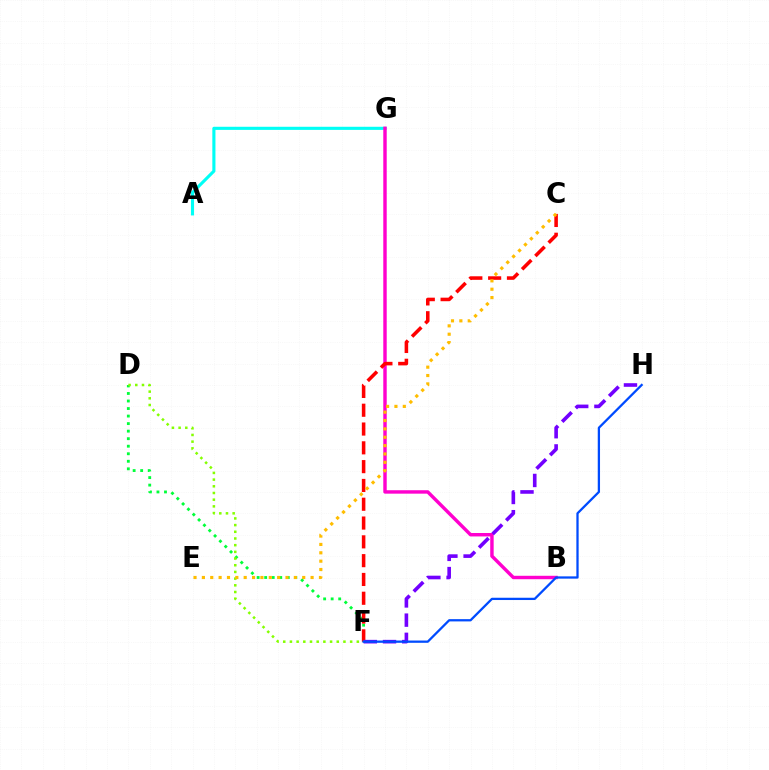{('A', 'G'): [{'color': '#00fff6', 'line_style': 'solid', 'thickness': 2.24}], ('D', 'F'): [{'color': '#00ff39', 'line_style': 'dotted', 'thickness': 2.05}, {'color': '#84ff00', 'line_style': 'dotted', 'thickness': 1.82}], ('B', 'G'): [{'color': '#ff00cf', 'line_style': 'solid', 'thickness': 2.47}], ('C', 'F'): [{'color': '#ff0000', 'line_style': 'dashed', 'thickness': 2.55}], ('F', 'H'): [{'color': '#7200ff', 'line_style': 'dashed', 'thickness': 2.61}, {'color': '#004bff', 'line_style': 'solid', 'thickness': 1.64}], ('C', 'E'): [{'color': '#ffbd00', 'line_style': 'dotted', 'thickness': 2.27}]}